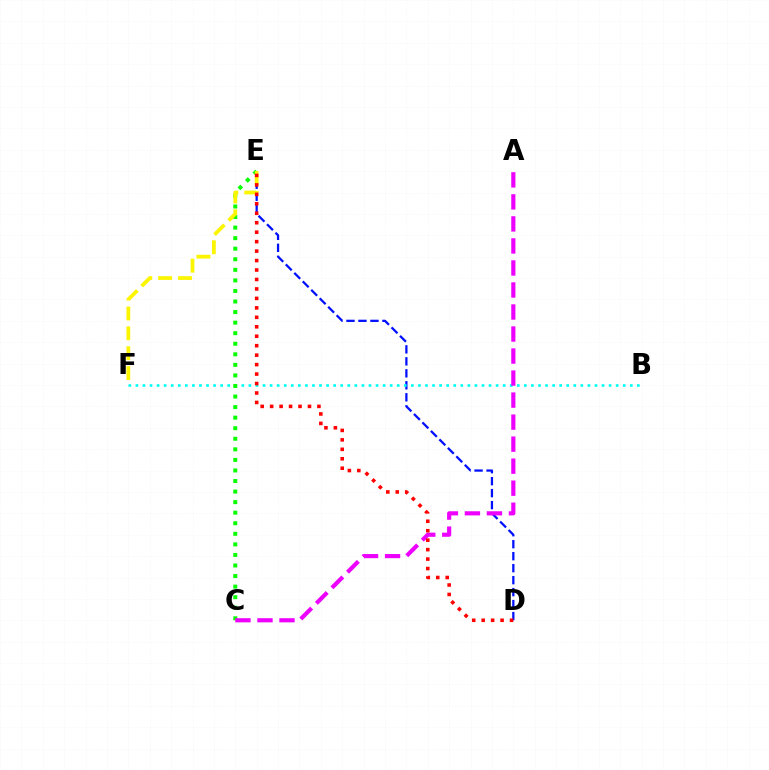{('D', 'E'): [{'color': '#0010ff', 'line_style': 'dashed', 'thickness': 1.63}, {'color': '#ff0000', 'line_style': 'dotted', 'thickness': 2.57}], ('B', 'F'): [{'color': '#00fff6', 'line_style': 'dotted', 'thickness': 1.92}], ('C', 'E'): [{'color': '#08ff00', 'line_style': 'dotted', 'thickness': 2.87}], ('E', 'F'): [{'color': '#fcf500', 'line_style': 'dashed', 'thickness': 2.7}], ('A', 'C'): [{'color': '#ee00ff', 'line_style': 'dashed', 'thickness': 2.99}]}